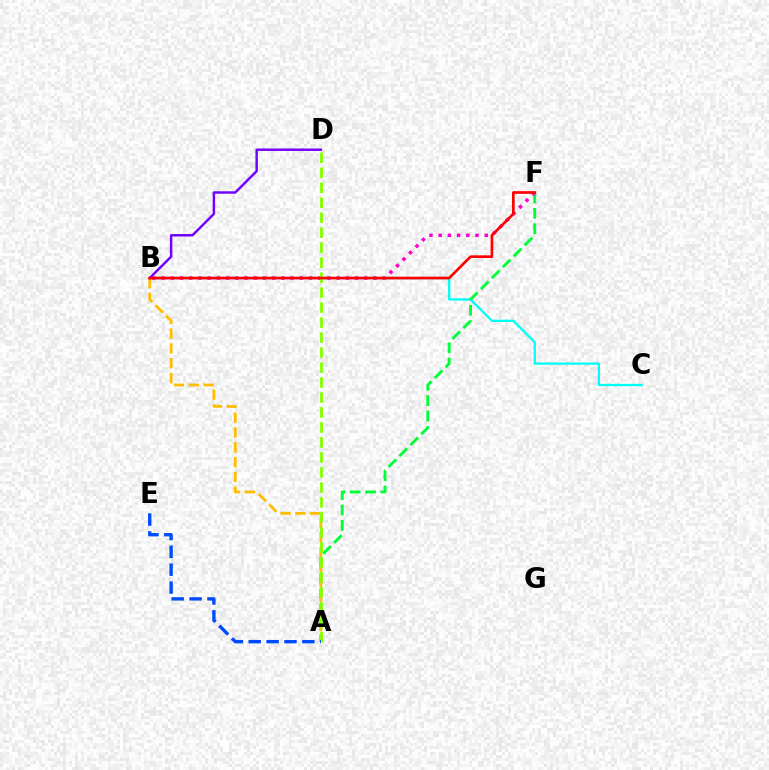{('B', 'C'): [{'color': '#00fff6', 'line_style': 'solid', 'thickness': 1.65}], ('A', 'F'): [{'color': '#00ff39', 'line_style': 'dashed', 'thickness': 2.1}], ('A', 'B'): [{'color': '#ffbd00', 'line_style': 'dashed', 'thickness': 2.01}], ('B', 'D'): [{'color': '#7200ff', 'line_style': 'solid', 'thickness': 1.76}], ('B', 'F'): [{'color': '#ff00cf', 'line_style': 'dotted', 'thickness': 2.5}, {'color': '#ff0000', 'line_style': 'solid', 'thickness': 1.93}], ('A', 'D'): [{'color': '#84ff00', 'line_style': 'dashed', 'thickness': 2.04}], ('A', 'E'): [{'color': '#004bff', 'line_style': 'dashed', 'thickness': 2.43}]}